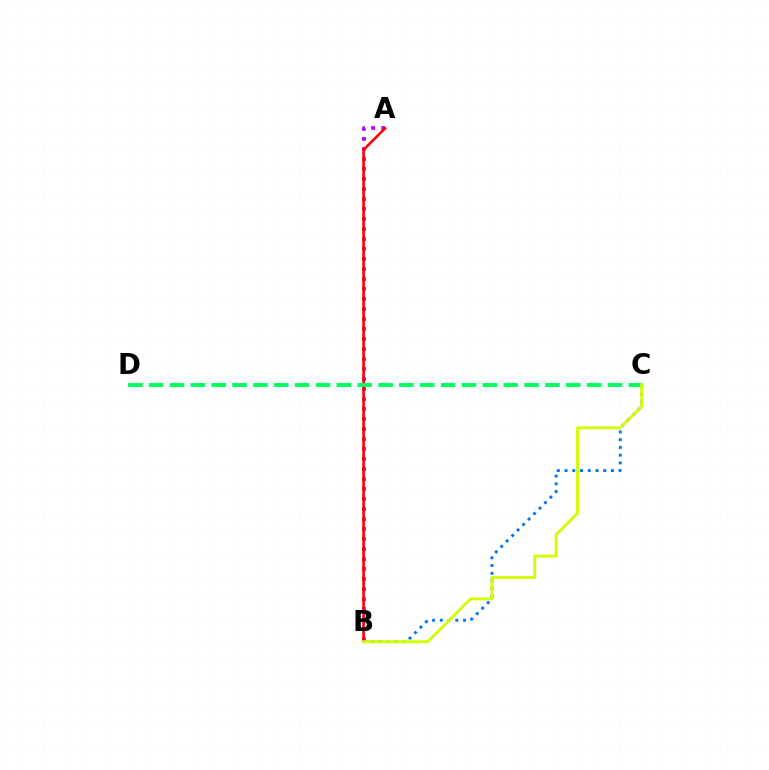{('B', 'C'): [{'color': '#0074ff', 'line_style': 'dotted', 'thickness': 2.1}, {'color': '#d1ff00', 'line_style': 'solid', 'thickness': 2.06}], ('A', 'B'): [{'color': '#b900ff', 'line_style': 'dotted', 'thickness': 2.72}, {'color': '#ff0000', 'line_style': 'solid', 'thickness': 1.88}], ('C', 'D'): [{'color': '#00ff5c', 'line_style': 'dashed', 'thickness': 2.83}]}